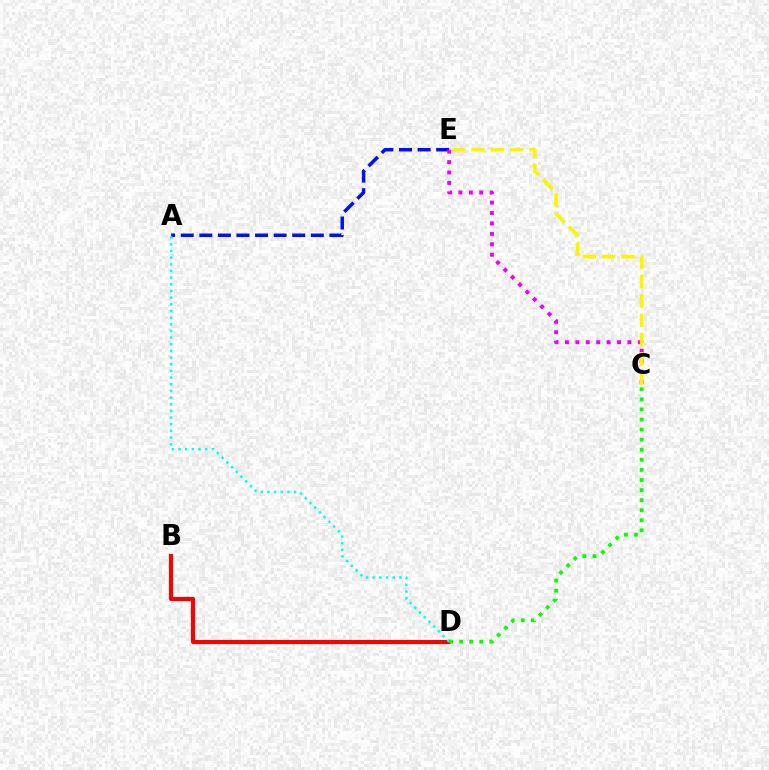{('A', 'E'): [{'color': '#0010ff', 'line_style': 'dashed', 'thickness': 2.52}], ('C', 'E'): [{'color': '#ee00ff', 'line_style': 'dotted', 'thickness': 2.83}, {'color': '#fcf500', 'line_style': 'dashed', 'thickness': 2.62}], ('B', 'D'): [{'color': '#ff0000', 'line_style': 'solid', 'thickness': 2.95}], ('A', 'D'): [{'color': '#00fff6', 'line_style': 'dotted', 'thickness': 1.81}], ('C', 'D'): [{'color': '#08ff00', 'line_style': 'dotted', 'thickness': 2.74}]}